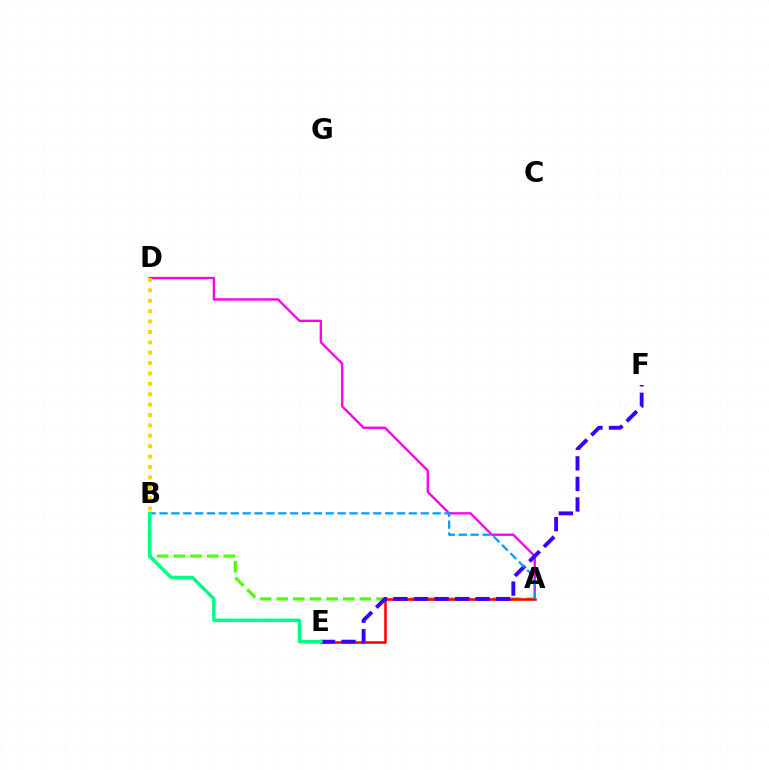{('A', 'D'): [{'color': '#ff00ed', 'line_style': 'solid', 'thickness': 1.7}], ('A', 'B'): [{'color': '#4fff00', 'line_style': 'dashed', 'thickness': 2.26}, {'color': '#009eff', 'line_style': 'dashed', 'thickness': 1.61}], ('A', 'E'): [{'color': '#ff0000', 'line_style': 'solid', 'thickness': 1.84}], ('B', 'D'): [{'color': '#ffd500', 'line_style': 'dotted', 'thickness': 2.82}], ('E', 'F'): [{'color': '#3700ff', 'line_style': 'dashed', 'thickness': 2.79}], ('B', 'E'): [{'color': '#00ff86', 'line_style': 'solid', 'thickness': 2.51}]}